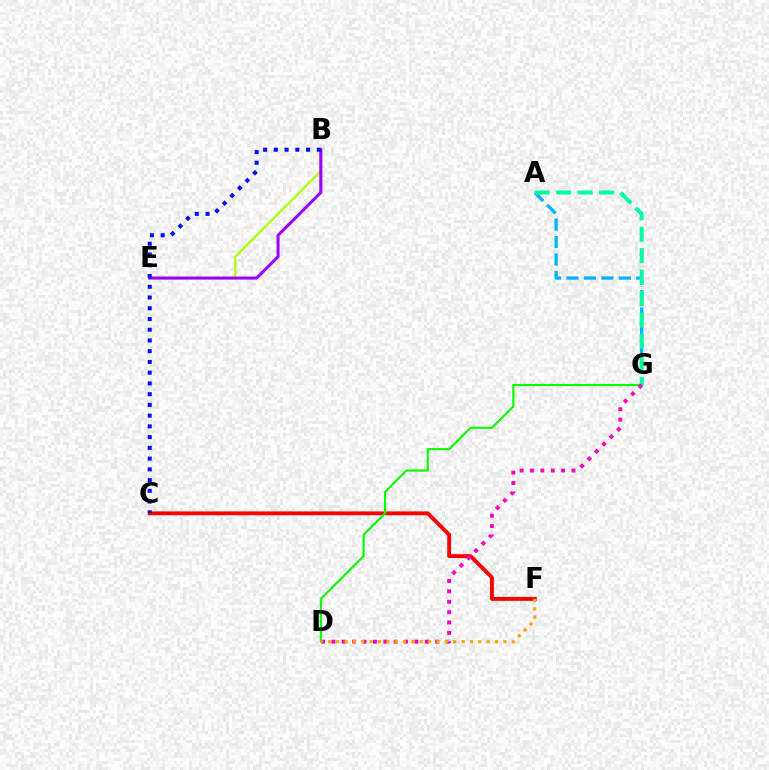{('C', 'F'): [{'color': '#ff0000', 'line_style': 'solid', 'thickness': 2.79}], ('D', 'G'): [{'color': '#08ff00', 'line_style': 'solid', 'thickness': 1.55}, {'color': '#ff00bd', 'line_style': 'dotted', 'thickness': 2.82}], ('A', 'G'): [{'color': '#00b5ff', 'line_style': 'dashed', 'thickness': 2.37}, {'color': '#00ff9d', 'line_style': 'dashed', 'thickness': 2.91}], ('B', 'E'): [{'color': '#b3ff00', 'line_style': 'solid', 'thickness': 1.64}, {'color': '#9b00ff', 'line_style': 'solid', 'thickness': 2.19}], ('B', 'C'): [{'color': '#0010ff', 'line_style': 'dotted', 'thickness': 2.92}], ('D', 'F'): [{'color': '#ffa500', 'line_style': 'dotted', 'thickness': 2.27}]}